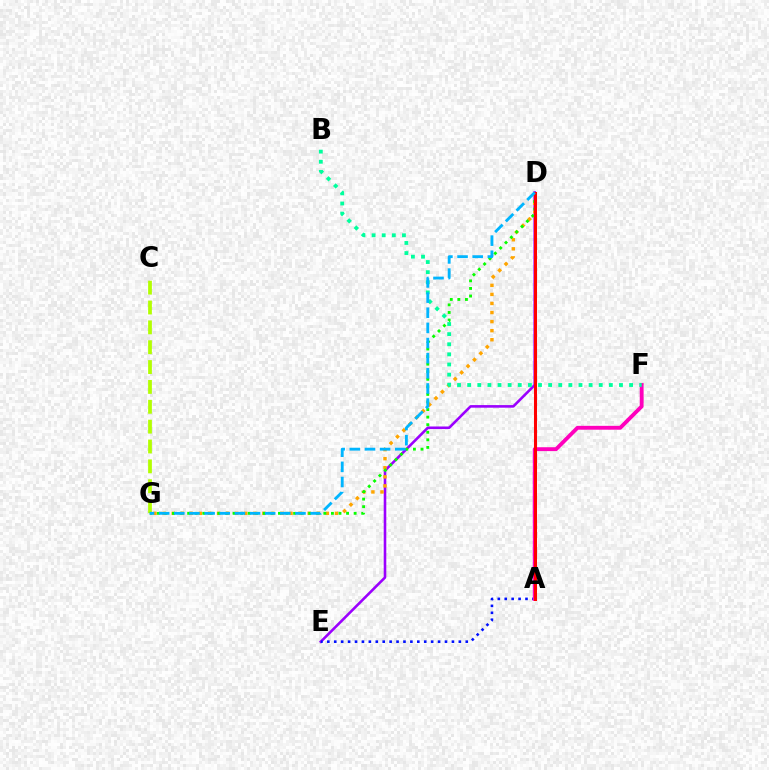{('D', 'E'): [{'color': '#9b00ff', 'line_style': 'solid', 'thickness': 1.87}], ('C', 'G'): [{'color': '#b3ff00', 'line_style': 'dashed', 'thickness': 2.7}], ('A', 'E'): [{'color': '#0010ff', 'line_style': 'dotted', 'thickness': 1.88}], ('D', 'G'): [{'color': '#ffa500', 'line_style': 'dotted', 'thickness': 2.46}, {'color': '#08ff00', 'line_style': 'dotted', 'thickness': 2.06}, {'color': '#00b5ff', 'line_style': 'dashed', 'thickness': 2.06}], ('A', 'F'): [{'color': '#ff00bd', 'line_style': 'solid', 'thickness': 2.78}], ('B', 'F'): [{'color': '#00ff9d', 'line_style': 'dotted', 'thickness': 2.75}], ('A', 'D'): [{'color': '#ff0000', 'line_style': 'solid', 'thickness': 2.19}]}